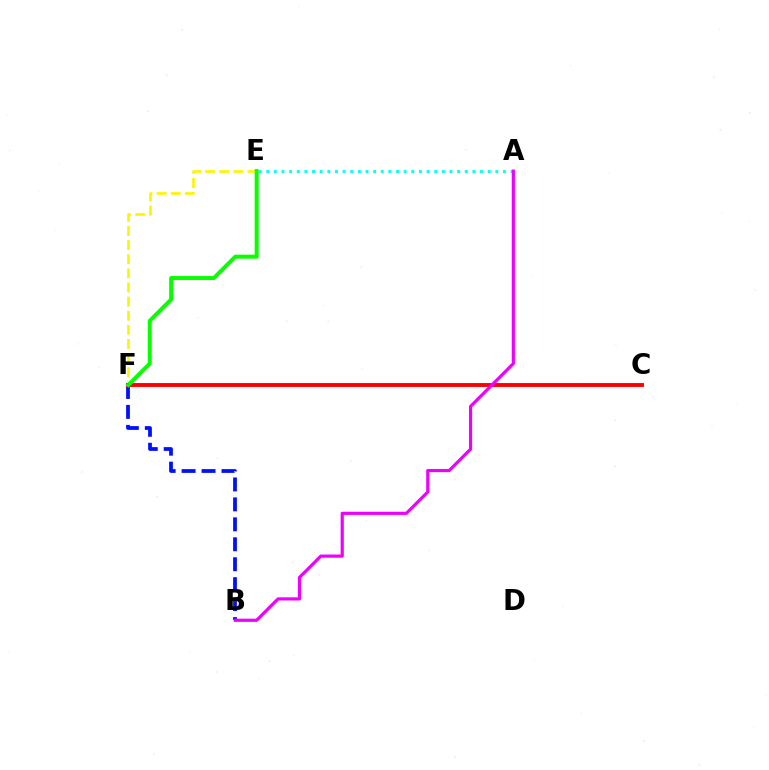{('B', 'F'): [{'color': '#0010ff', 'line_style': 'dashed', 'thickness': 2.71}], ('A', 'E'): [{'color': '#00fff6', 'line_style': 'dotted', 'thickness': 2.07}], ('E', 'F'): [{'color': '#fcf500', 'line_style': 'dashed', 'thickness': 1.92}, {'color': '#08ff00', 'line_style': 'solid', 'thickness': 2.87}], ('C', 'F'): [{'color': '#ff0000', 'line_style': 'solid', 'thickness': 2.8}], ('A', 'B'): [{'color': '#ee00ff', 'line_style': 'solid', 'thickness': 2.28}]}